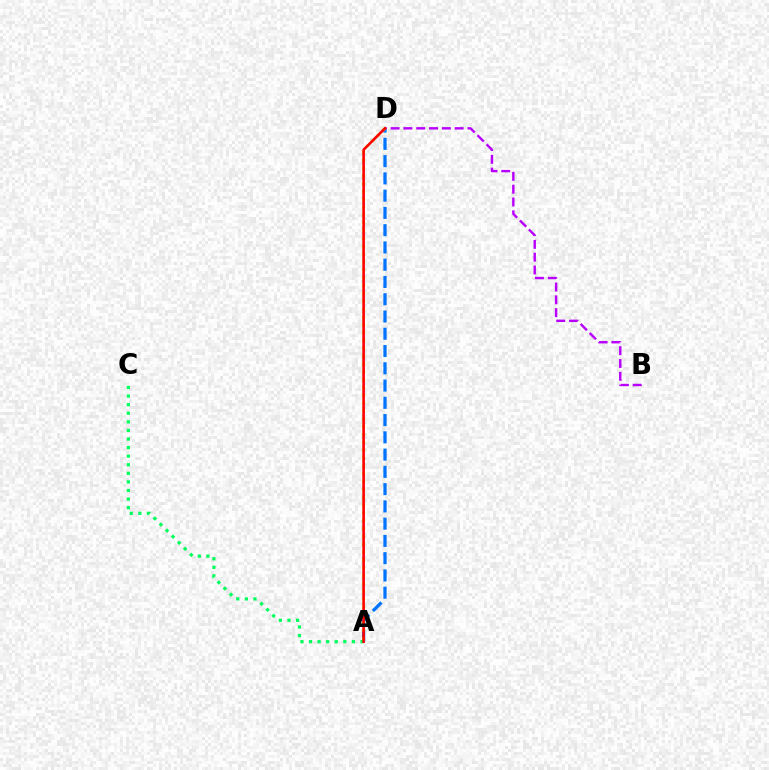{('A', 'D'): [{'color': '#0074ff', 'line_style': 'dashed', 'thickness': 2.35}, {'color': '#d1ff00', 'line_style': 'dotted', 'thickness': 2.13}, {'color': '#ff0000', 'line_style': 'solid', 'thickness': 1.87}], ('A', 'C'): [{'color': '#00ff5c', 'line_style': 'dotted', 'thickness': 2.33}], ('B', 'D'): [{'color': '#b900ff', 'line_style': 'dashed', 'thickness': 1.74}]}